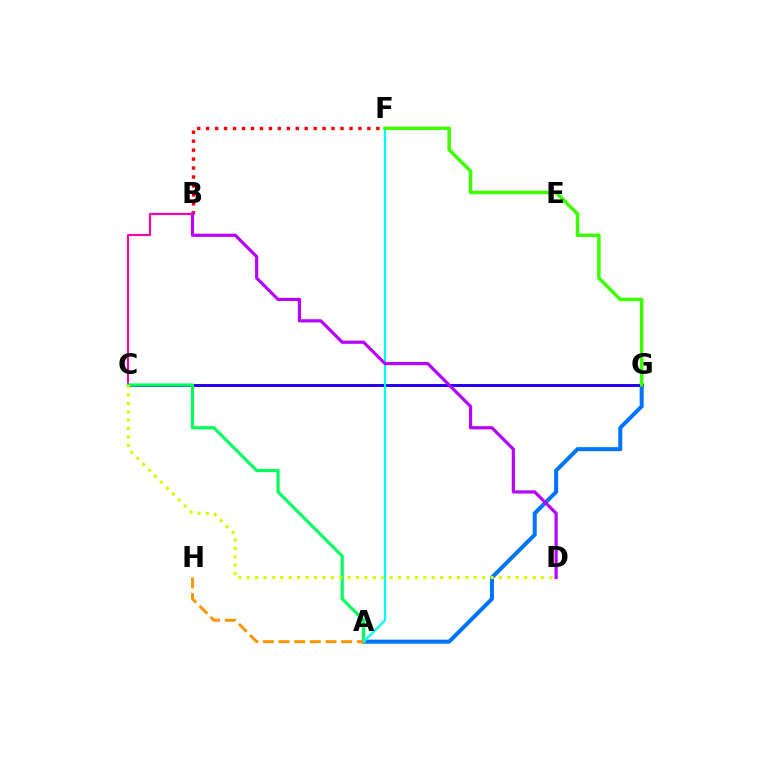{('B', 'F'): [{'color': '#ff0000', 'line_style': 'dotted', 'thickness': 2.43}], ('A', 'G'): [{'color': '#0074ff', 'line_style': 'solid', 'thickness': 2.9}], ('B', 'C'): [{'color': '#ff00ac', 'line_style': 'solid', 'thickness': 1.54}], ('C', 'G'): [{'color': '#2500ff', 'line_style': 'solid', 'thickness': 2.12}], ('A', 'C'): [{'color': '#00ff5c', 'line_style': 'solid', 'thickness': 2.29}], ('A', 'F'): [{'color': '#00fff6', 'line_style': 'solid', 'thickness': 1.59}], ('F', 'G'): [{'color': '#3dff00', 'line_style': 'solid', 'thickness': 2.53}], ('B', 'D'): [{'color': '#b900ff', 'line_style': 'solid', 'thickness': 2.29}], ('C', 'D'): [{'color': '#d1ff00', 'line_style': 'dotted', 'thickness': 2.28}], ('A', 'H'): [{'color': '#ff9400', 'line_style': 'dashed', 'thickness': 2.13}]}